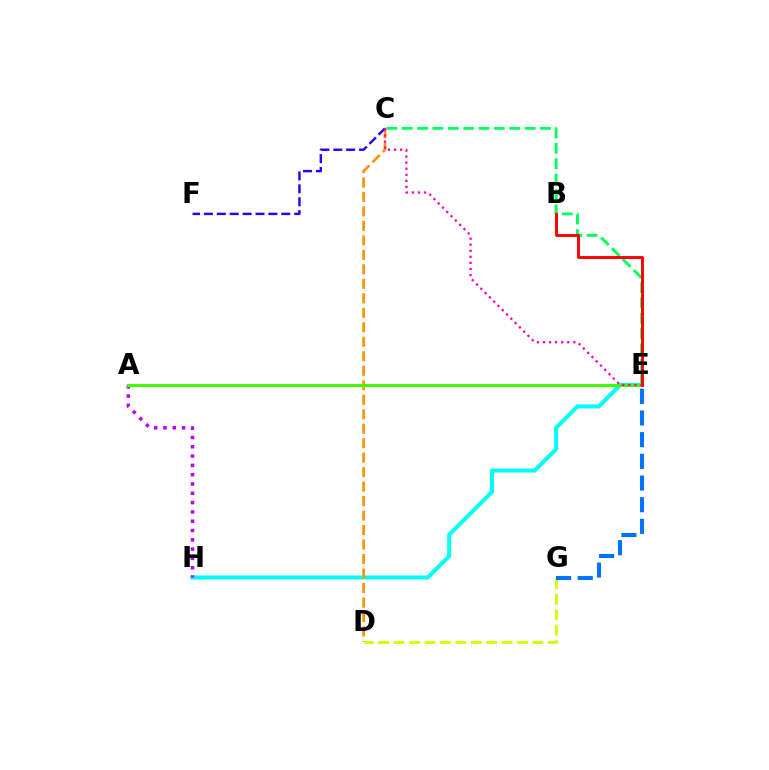{('E', 'H'): [{'color': '#00fff6', 'line_style': 'solid', 'thickness': 2.93}], ('C', 'E'): [{'color': '#00ff5c', 'line_style': 'dashed', 'thickness': 2.09}, {'color': '#ff00ac', 'line_style': 'dotted', 'thickness': 1.65}], ('A', 'H'): [{'color': '#b900ff', 'line_style': 'dotted', 'thickness': 2.53}], ('C', 'D'): [{'color': '#ff9400', 'line_style': 'dashed', 'thickness': 1.97}], ('C', 'F'): [{'color': '#2500ff', 'line_style': 'dashed', 'thickness': 1.75}], ('A', 'E'): [{'color': '#3dff00', 'line_style': 'solid', 'thickness': 2.19}], ('D', 'G'): [{'color': '#d1ff00', 'line_style': 'dashed', 'thickness': 2.1}], ('B', 'E'): [{'color': '#ff0000', 'line_style': 'solid', 'thickness': 2.1}], ('E', 'G'): [{'color': '#0074ff', 'line_style': 'dashed', 'thickness': 2.94}]}